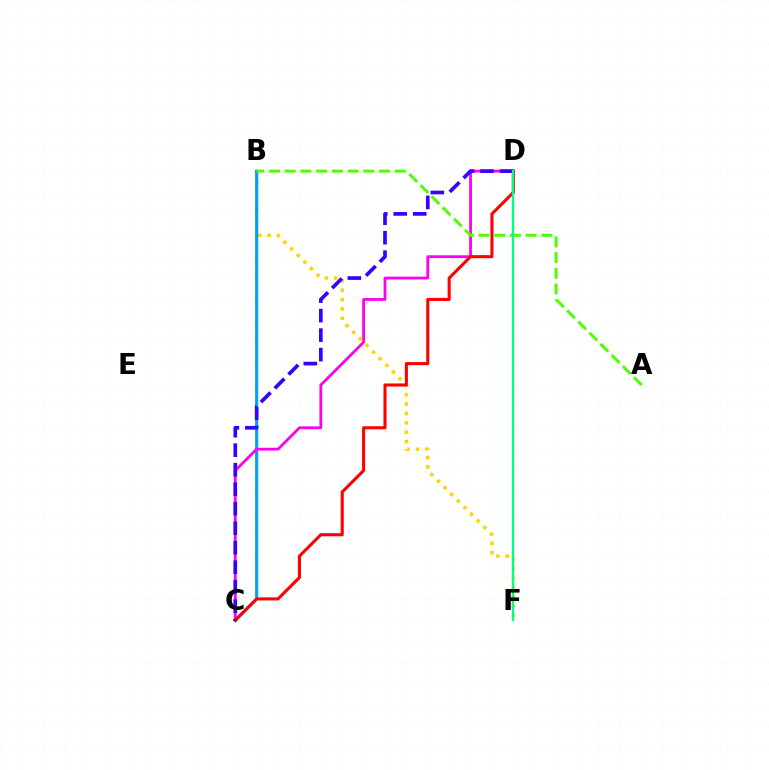{('B', 'F'): [{'color': '#ffd500', 'line_style': 'dotted', 'thickness': 2.54}], ('B', 'C'): [{'color': '#009eff', 'line_style': 'solid', 'thickness': 2.24}], ('C', 'D'): [{'color': '#ff00ed', 'line_style': 'solid', 'thickness': 2.01}, {'color': '#ff0000', 'line_style': 'solid', 'thickness': 2.21}, {'color': '#3700ff', 'line_style': 'dashed', 'thickness': 2.65}], ('A', 'B'): [{'color': '#4fff00', 'line_style': 'dashed', 'thickness': 2.14}], ('D', 'F'): [{'color': '#00ff86', 'line_style': 'solid', 'thickness': 1.69}]}